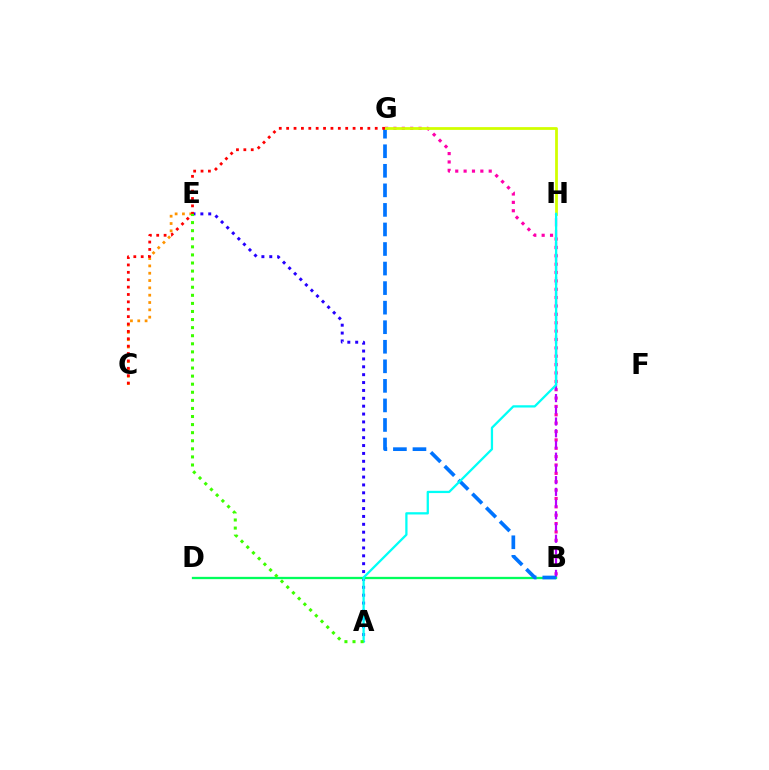{('A', 'E'): [{'color': '#2500ff', 'line_style': 'dotted', 'thickness': 2.14}, {'color': '#3dff00', 'line_style': 'dotted', 'thickness': 2.2}], ('B', 'G'): [{'color': '#ff00ac', 'line_style': 'dotted', 'thickness': 2.27}, {'color': '#0074ff', 'line_style': 'dashed', 'thickness': 2.66}], ('B', 'H'): [{'color': '#b900ff', 'line_style': 'dashed', 'thickness': 1.59}], ('B', 'D'): [{'color': '#00ff5c', 'line_style': 'solid', 'thickness': 1.65}], ('C', 'E'): [{'color': '#ff9400', 'line_style': 'dotted', 'thickness': 1.99}], ('G', 'H'): [{'color': '#d1ff00', 'line_style': 'solid', 'thickness': 2.0}], ('A', 'H'): [{'color': '#00fff6', 'line_style': 'solid', 'thickness': 1.64}], ('C', 'G'): [{'color': '#ff0000', 'line_style': 'dotted', 'thickness': 2.01}]}